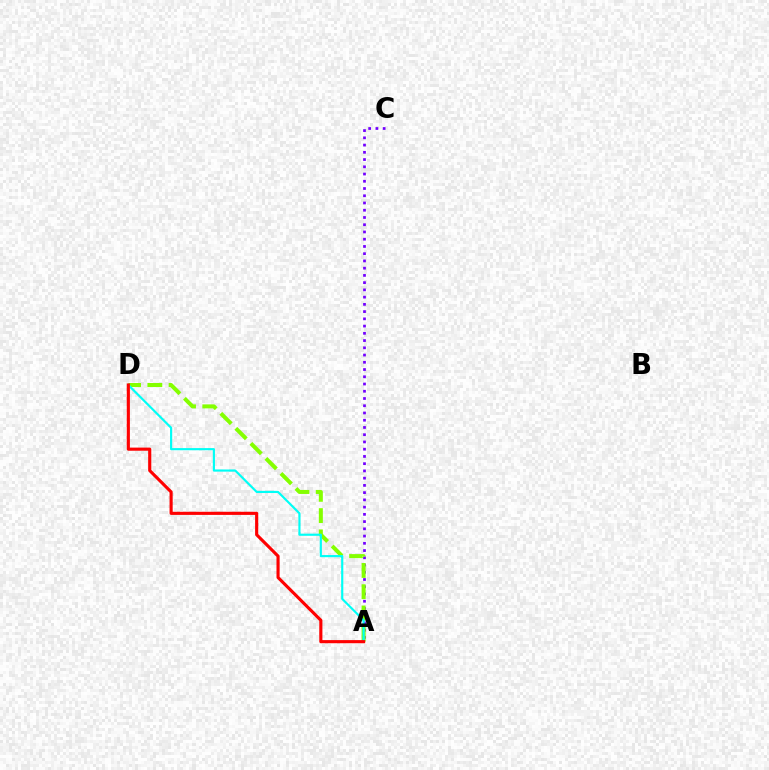{('A', 'C'): [{'color': '#7200ff', 'line_style': 'dotted', 'thickness': 1.97}], ('A', 'D'): [{'color': '#84ff00', 'line_style': 'dashed', 'thickness': 2.89}, {'color': '#00fff6', 'line_style': 'solid', 'thickness': 1.55}, {'color': '#ff0000', 'line_style': 'solid', 'thickness': 2.25}]}